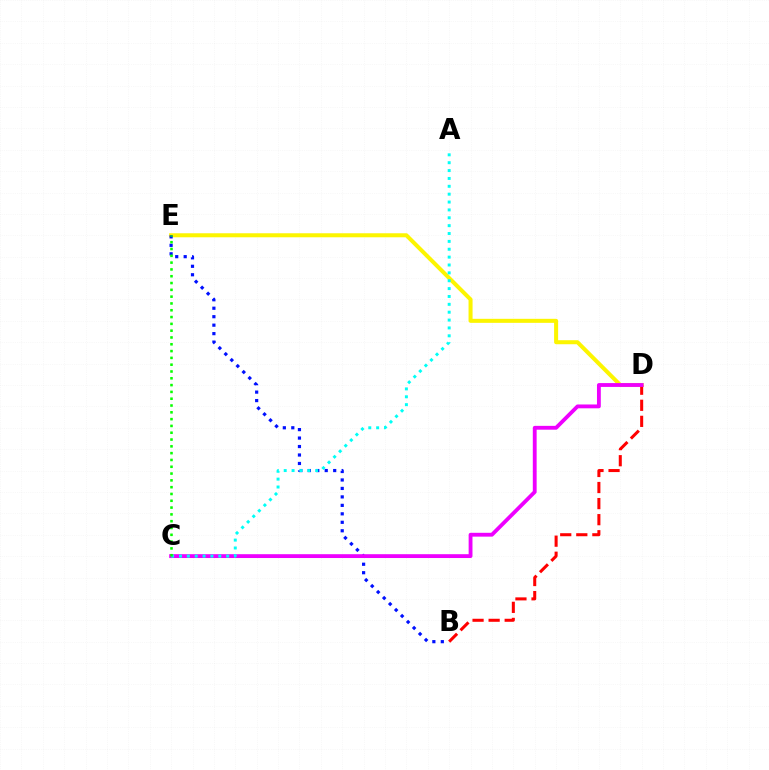{('D', 'E'): [{'color': '#fcf500', 'line_style': 'solid', 'thickness': 2.9}], ('B', 'D'): [{'color': '#ff0000', 'line_style': 'dashed', 'thickness': 2.18}], ('B', 'E'): [{'color': '#0010ff', 'line_style': 'dotted', 'thickness': 2.3}], ('C', 'D'): [{'color': '#ee00ff', 'line_style': 'solid', 'thickness': 2.76}], ('A', 'C'): [{'color': '#00fff6', 'line_style': 'dotted', 'thickness': 2.14}], ('C', 'E'): [{'color': '#08ff00', 'line_style': 'dotted', 'thickness': 1.85}]}